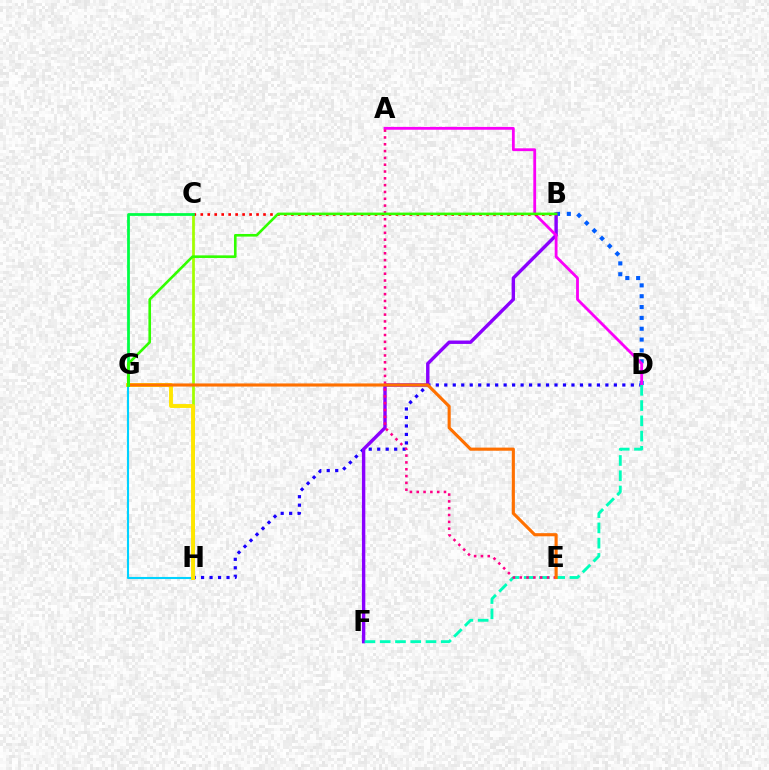{('D', 'H'): [{'color': '#1900ff', 'line_style': 'dotted', 'thickness': 2.3}], ('B', 'D'): [{'color': '#005dff', 'line_style': 'dotted', 'thickness': 2.95}], ('B', 'F'): [{'color': '#8a00ff', 'line_style': 'solid', 'thickness': 2.45}], ('A', 'D'): [{'color': '#fa00f9', 'line_style': 'solid', 'thickness': 2.02}], ('D', 'F'): [{'color': '#00ffbb', 'line_style': 'dashed', 'thickness': 2.07}], ('G', 'H'): [{'color': '#00d3ff', 'line_style': 'solid', 'thickness': 1.52}, {'color': '#ffe600', 'line_style': 'solid', 'thickness': 2.8}], ('A', 'E'): [{'color': '#ff0088', 'line_style': 'dotted', 'thickness': 1.85}], ('C', 'H'): [{'color': '#a2ff00', 'line_style': 'solid', 'thickness': 1.97}], ('B', 'C'): [{'color': '#ff0000', 'line_style': 'dotted', 'thickness': 1.89}], ('E', 'G'): [{'color': '#ff7000', 'line_style': 'solid', 'thickness': 2.25}], ('C', 'G'): [{'color': '#00ff45', 'line_style': 'solid', 'thickness': 1.99}], ('B', 'G'): [{'color': '#31ff00', 'line_style': 'solid', 'thickness': 1.88}]}